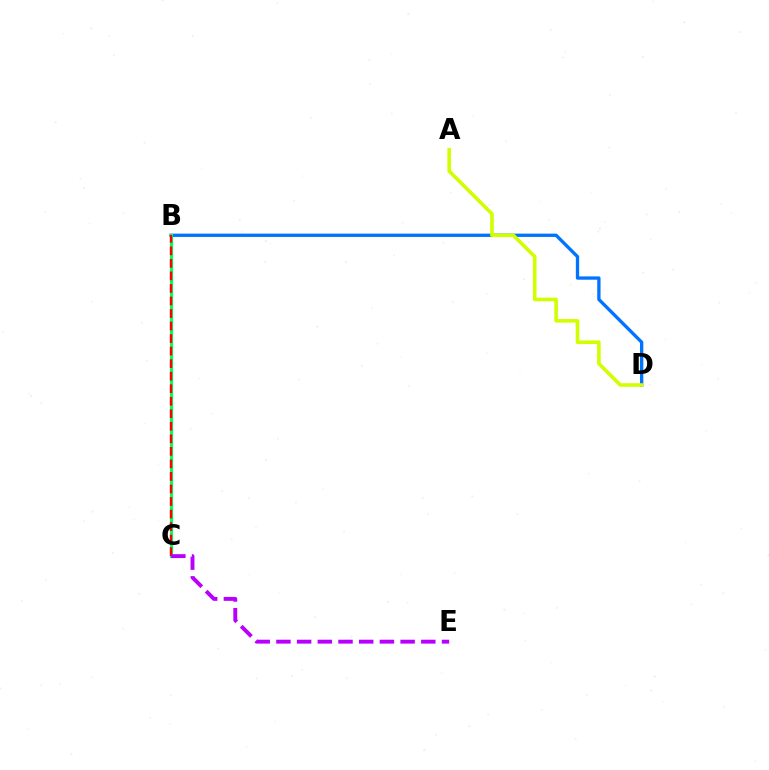{('B', 'D'): [{'color': '#0074ff', 'line_style': 'solid', 'thickness': 2.39}], ('A', 'D'): [{'color': '#d1ff00', 'line_style': 'solid', 'thickness': 2.58}], ('B', 'C'): [{'color': '#00ff5c', 'line_style': 'solid', 'thickness': 2.29}, {'color': '#ff0000', 'line_style': 'dashed', 'thickness': 1.7}], ('C', 'E'): [{'color': '#b900ff', 'line_style': 'dashed', 'thickness': 2.81}]}